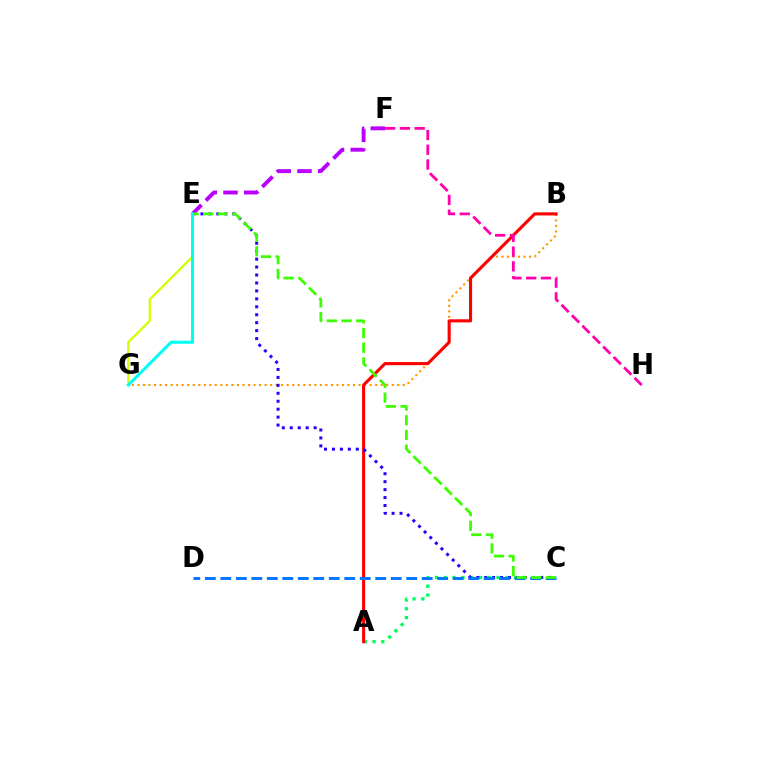{('B', 'G'): [{'color': '#ff9400', 'line_style': 'dotted', 'thickness': 1.5}], ('A', 'C'): [{'color': '#00ff5c', 'line_style': 'dotted', 'thickness': 2.39}], ('E', 'F'): [{'color': '#b900ff', 'line_style': 'dashed', 'thickness': 2.81}], ('E', 'G'): [{'color': '#d1ff00', 'line_style': 'solid', 'thickness': 1.64}, {'color': '#00fff6', 'line_style': 'solid', 'thickness': 2.2}], ('A', 'B'): [{'color': '#ff0000', 'line_style': 'solid', 'thickness': 2.23}], ('F', 'H'): [{'color': '#ff00ac', 'line_style': 'dashed', 'thickness': 2.01}], ('C', 'E'): [{'color': '#2500ff', 'line_style': 'dotted', 'thickness': 2.16}, {'color': '#3dff00', 'line_style': 'dashed', 'thickness': 1.99}], ('C', 'D'): [{'color': '#0074ff', 'line_style': 'dashed', 'thickness': 2.1}]}